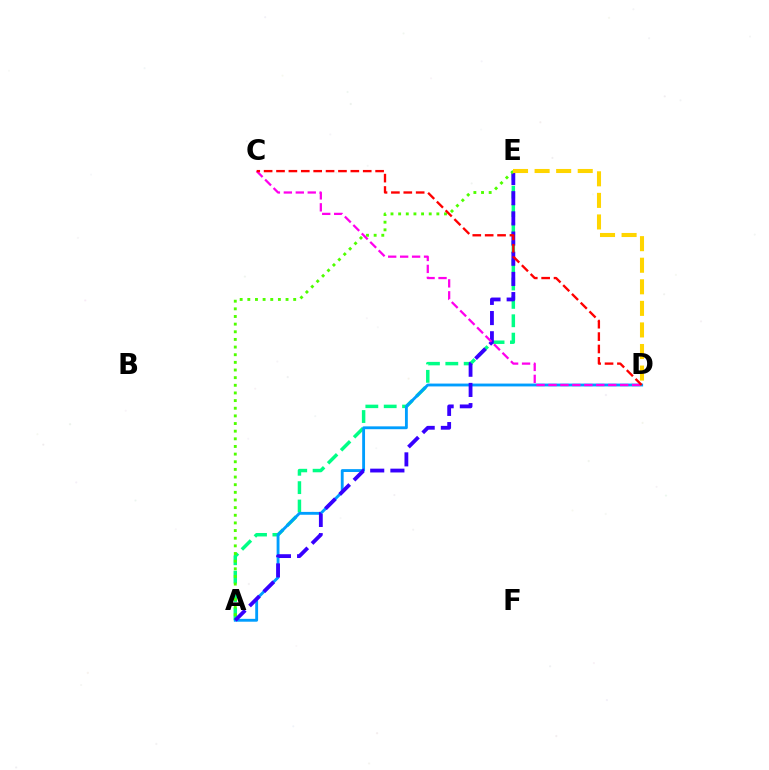{('A', 'E'): [{'color': '#00ff86', 'line_style': 'dashed', 'thickness': 2.5}, {'color': '#3700ff', 'line_style': 'dashed', 'thickness': 2.74}, {'color': '#4fff00', 'line_style': 'dotted', 'thickness': 2.08}], ('A', 'D'): [{'color': '#009eff', 'line_style': 'solid', 'thickness': 2.05}], ('C', 'D'): [{'color': '#ff00ed', 'line_style': 'dashed', 'thickness': 1.62}, {'color': '#ff0000', 'line_style': 'dashed', 'thickness': 1.68}], ('D', 'E'): [{'color': '#ffd500', 'line_style': 'dashed', 'thickness': 2.93}]}